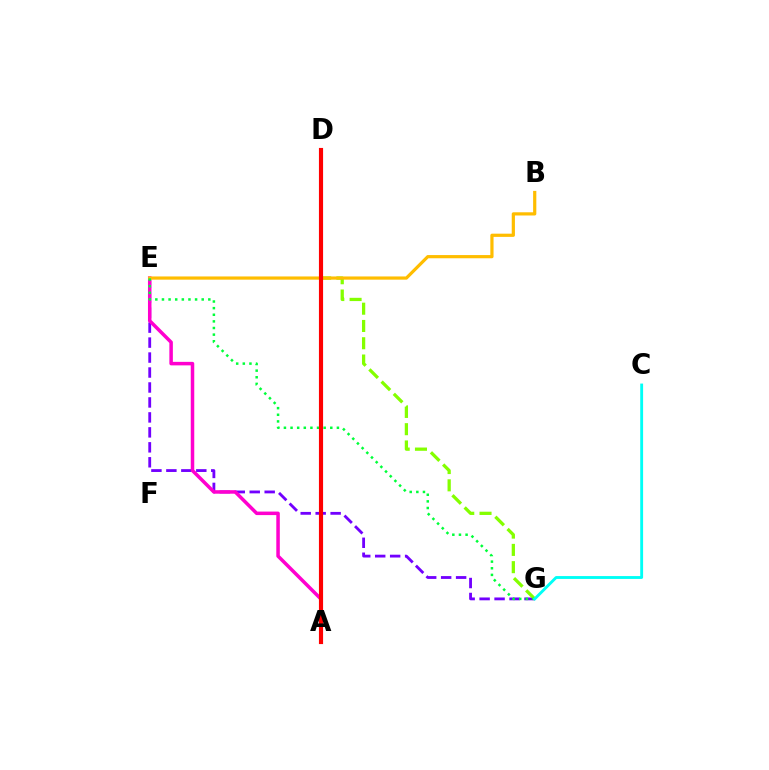{('E', 'G'): [{'color': '#7200ff', 'line_style': 'dashed', 'thickness': 2.03}, {'color': '#00ff39', 'line_style': 'dotted', 'thickness': 1.8}], ('A', 'E'): [{'color': '#ff00cf', 'line_style': 'solid', 'thickness': 2.53}], ('D', 'G'): [{'color': '#84ff00', 'line_style': 'dashed', 'thickness': 2.35}], ('B', 'E'): [{'color': '#ffbd00', 'line_style': 'solid', 'thickness': 2.31}], ('C', 'G'): [{'color': '#00fff6', 'line_style': 'solid', 'thickness': 2.06}], ('A', 'D'): [{'color': '#004bff', 'line_style': 'solid', 'thickness': 2.18}, {'color': '#ff0000', 'line_style': 'solid', 'thickness': 2.98}]}